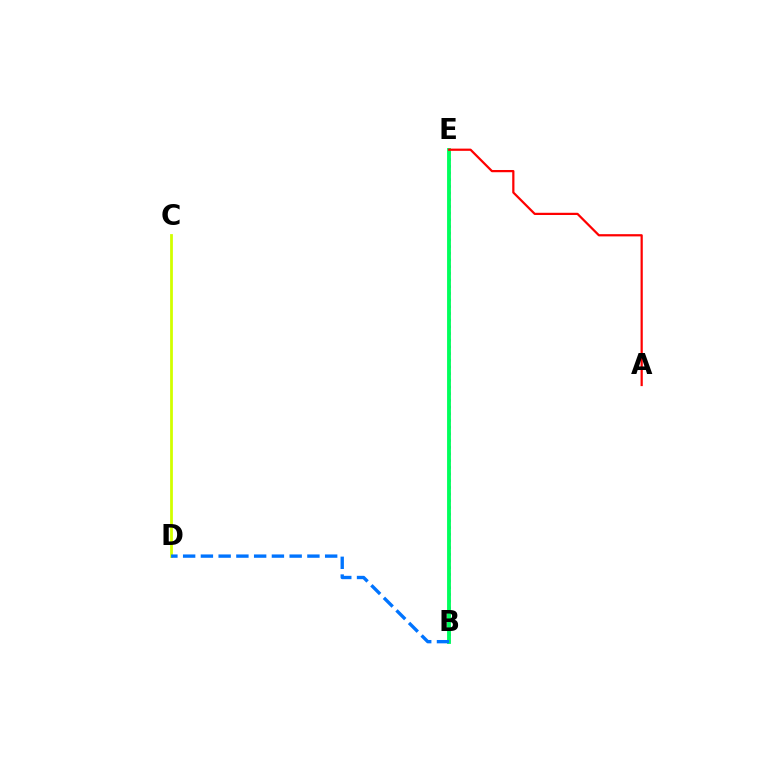{('B', 'E'): [{'color': '#b900ff', 'line_style': 'dotted', 'thickness': 1.82}, {'color': '#00ff5c', 'line_style': 'solid', 'thickness': 2.78}], ('C', 'D'): [{'color': '#d1ff00', 'line_style': 'solid', 'thickness': 2.0}], ('A', 'E'): [{'color': '#ff0000', 'line_style': 'solid', 'thickness': 1.6}], ('B', 'D'): [{'color': '#0074ff', 'line_style': 'dashed', 'thickness': 2.41}]}